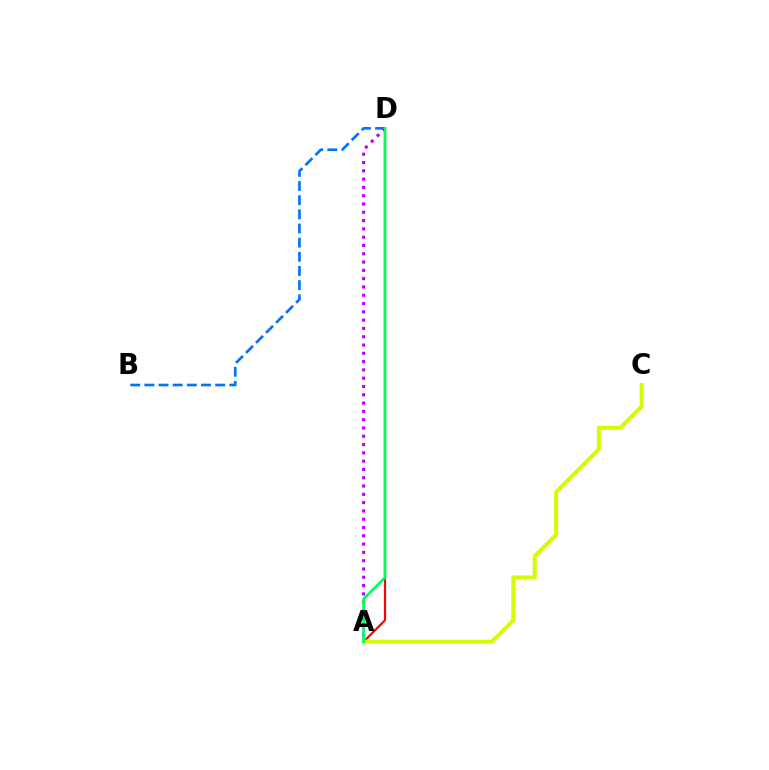{('A', 'D'): [{'color': '#ff0000', 'line_style': 'solid', 'thickness': 1.56}, {'color': '#b900ff', 'line_style': 'dotted', 'thickness': 2.25}, {'color': '#00ff5c', 'line_style': 'solid', 'thickness': 1.95}], ('B', 'D'): [{'color': '#0074ff', 'line_style': 'dashed', 'thickness': 1.92}], ('A', 'C'): [{'color': '#d1ff00', 'line_style': 'solid', 'thickness': 2.91}]}